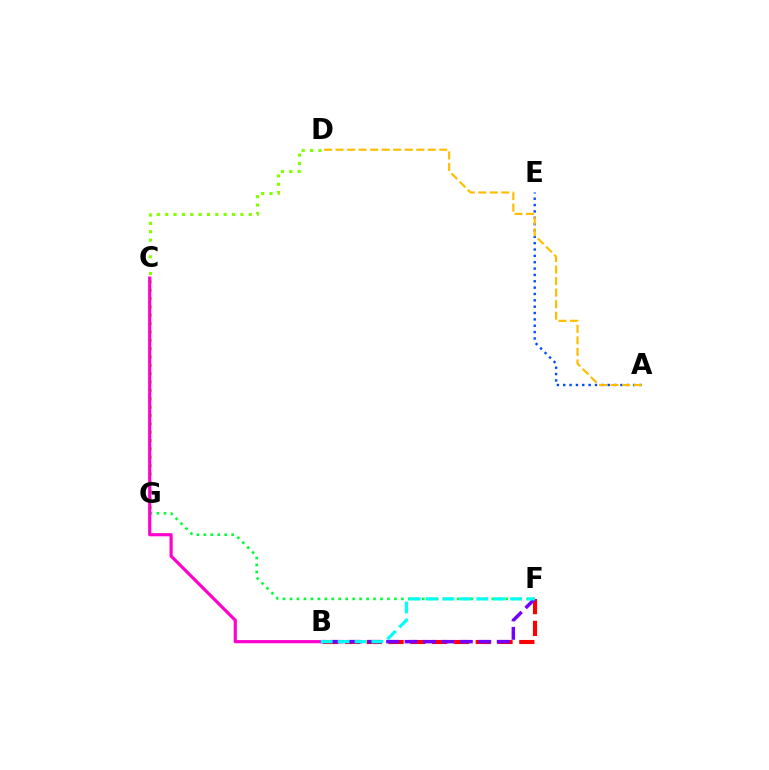{('D', 'G'): [{'color': '#84ff00', 'line_style': 'dotted', 'thickness': 2.27}], ('A', 'E'): [{'color': '#004bff', 'line_style': 'dotted', 'thickness': 1.73}], ('B', 'F'): [{'color': '#ff0000', 'line_style': 'dashed', 'thickness': 2.96}, {'color': '#7200ff', 'line_style': 'dashed', 'thickness': 2.5}, {'color': '#00fff6', 'line_style': 'dashed', 'thickness': 2.29}], ('F', 'G'): [{'color': '#00ff39', 'line_style': 'dotted', 'thickness': 1.89}], ('A', 'D'): [{'color': '#ffbd00', 'line_style': 'dashed', 'thickness': 1.57}], ('B', 'C'): [{'color': '#ff00cf', 'line_style': 'solid', 'thickness': 2.29}]}